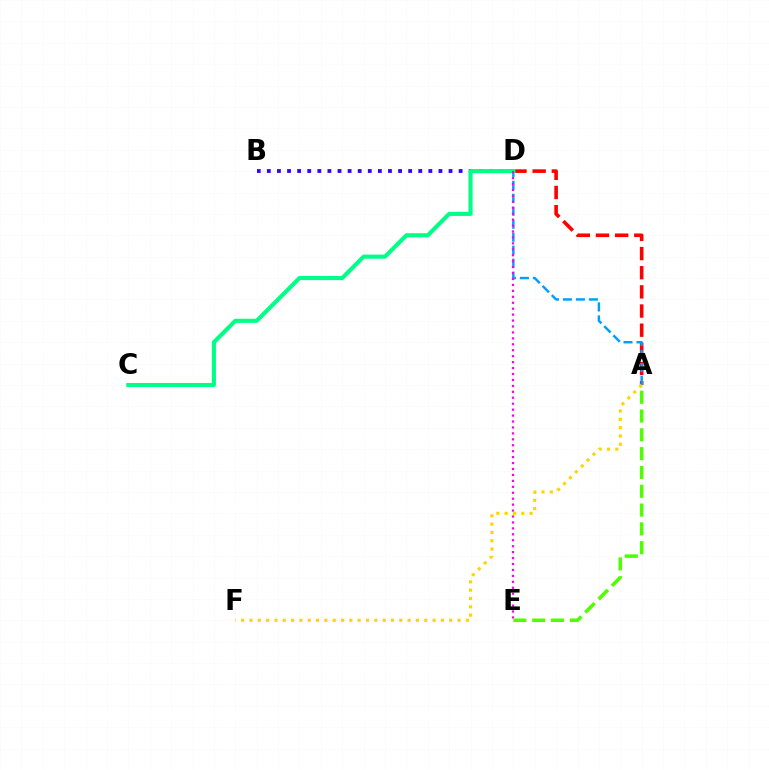{('A', 'D'): [{'color': '#ff0000', 'line_style': 'dashed', 'thickness': 2.6}, {'color': '#009eff', 'line_style': 'dashed', 'thickness': 1.76}], ('B', 'D'): [{'color': '#3700ff', 'line_style': 'dotted', 'thickness': 2.74}], ('C', 'D'): [{'color': '#00ff86', 'line_style': 'solid', 'thickness': 2.96}], ('D', 'E'): [{'color': '#ff00ed', 'line_style': 'dotted', 'thickness': 1.61}], ('A', 'F'): [{'color': '#ffd500', 'line_style': 'dotted', 'thickness': 2.26}], ('A', 'E'): [{'color': '#4fff00', 'line_style': 'dashed', 'thickness': 2.56}]}